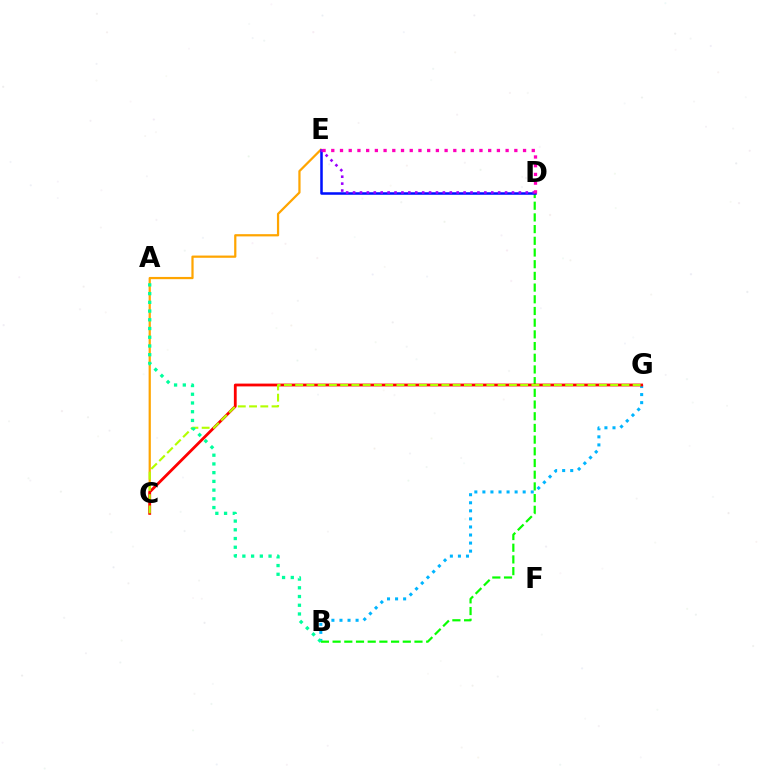{('B', 'G'): [{'color': '#00b5ff', 'line_style': 'dotted', 'thickness': 2.19}], ('B', 'D'): [{'color': '#08ff00', 'line_style': 'dashed', 'thickness': 1.59}], ('C', 'E'): [{'color': '#ffa500', 'line_style': 'solid', 'thickness': 1.61}], ('C', 'G'): [{'color': '#ff0000', 'line_style': 'solid', 'thickness': 2.02}, {'color': '#b3ff00', 'line_style': 'dashed', 'thickness': 1.53}], ('D', 'E'): [{'color': '#0010ff', 'line_style': 'solid', 'thickness': 1.82}, {'color': '#9b00ff', 'line_style': 'dotted', 'thickness': 1.88}, {'color': '#ff00bd', 'line_style': 'dotted', 'thickness': 2.37}], ('A', 'B'): [{'color': '#00ff9d', 'line_style': 'dotted', 'thickness': 2.37}]}